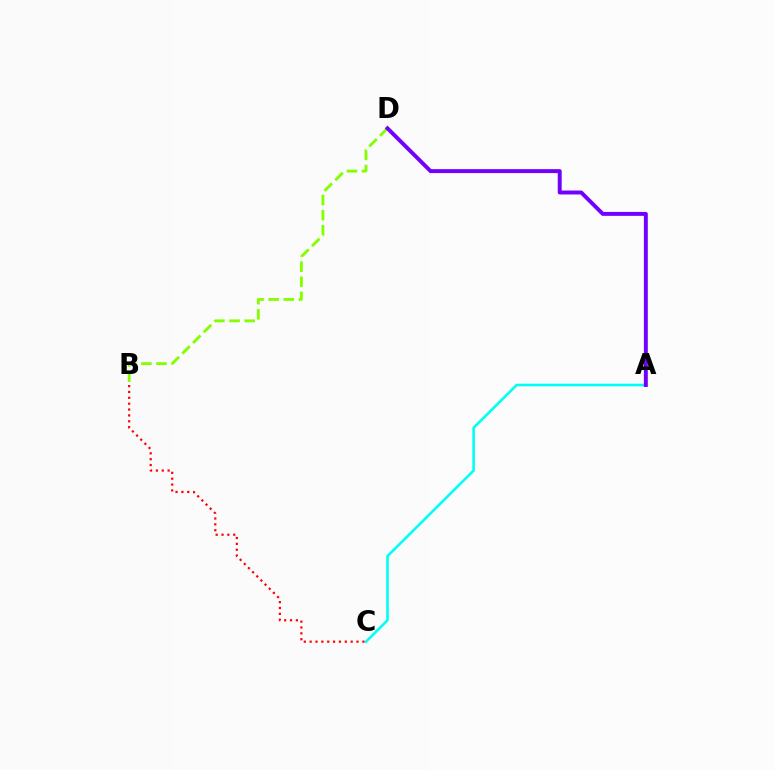{('A', 'C'): [{'color': '#00fff6', 'line_style': 'solid', 'thickness': 1.88}], ('B', 'D'): [{'color': '#84ff00', 'line_style': 'dashed', 'thickness': 2.05}], ('B', 'C'): [{'color': '#ff0000', 'line_style': 'dotted', 'thickness': 1.59}], ('A', 'D'): [{'color': '#7200ff', 'line_style': 'solid', 'thickness': 2.84}]}